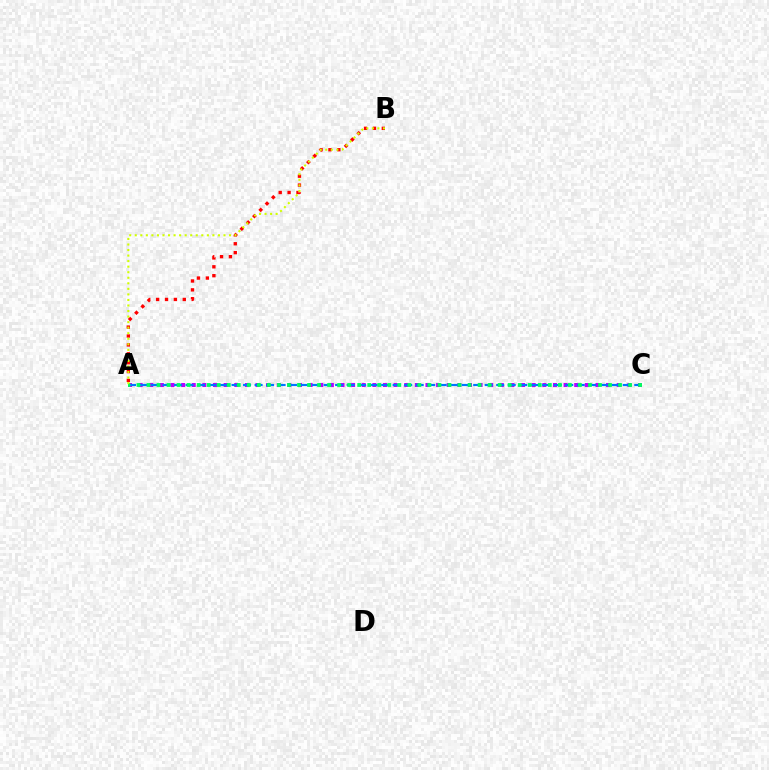{('A', 'C'): [{'color': '#b900ff', 'line_style': 'dotted', 'thickness': 2.89}, {'color': '#0074ff', 'line_style': 'dashed', 'thickness': 1.56}, {'color': '#00ff5c', 'line_style': 'dotted', 'thickness': 2.73}], ('A', 'B'): [{'color': '#ff0000', 'line_style': 'dotted', 'thickness': 2.42}, {'color': '#d1ff00', 'line_style': 'dotted', 'thickness': 1.51}]}